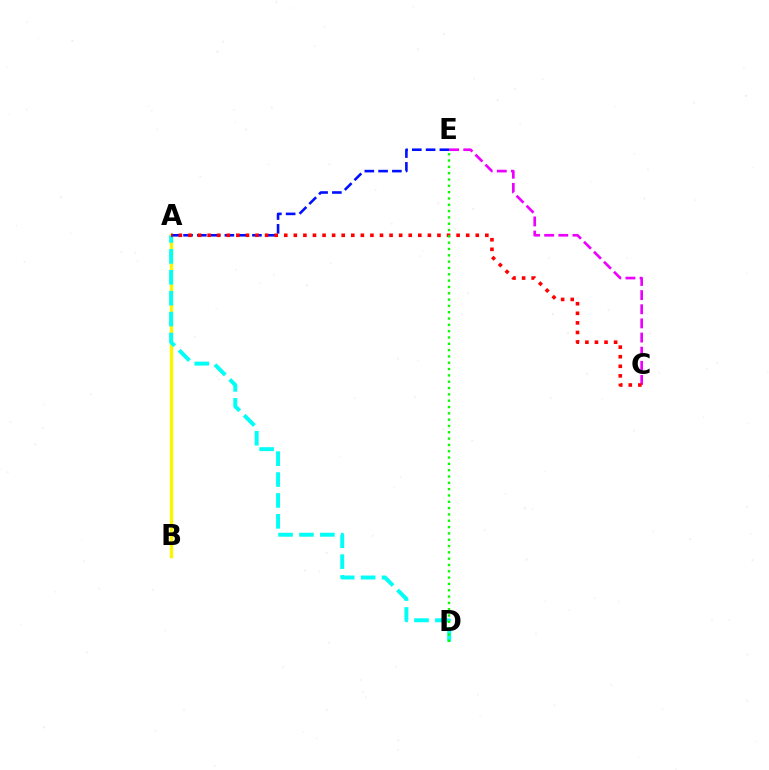{('A', 'B'): [{'color': '#fcf500', 'line_style': 'solid', 'thickness': 2.43}], ('C', 'E'): [{'color': '#ee00ff', 'line_style': 'dashed', 'thickness': 1.92}], ('A', 'D'): [{'color': '#00fff6', 'line_style': 'dashed', 'thickness': 2.84}], ('A', 'E'): [{'color': '#0010ff', 'line_style': 'dashed', 'thickness': 1.87}], ('A', 'C'): [{'color': '#ff0000', 'line_style': 'dotted', 'thickness': 2.6}], ('D', 'E'): [{'color': '#08ff00', 'line_style': 'dotted', 'thickness': 1.72}]}